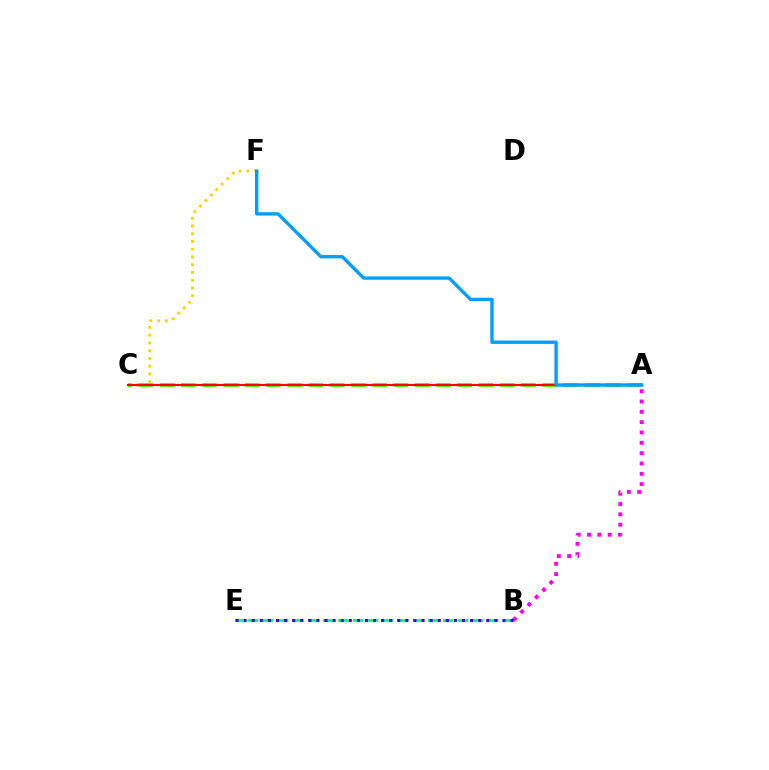{('B', 'E'): [{'color': '#00ff86', 'line_style': 'dashed', 'thickness': 2.04}, {'color': '#3700ff', 'line_style': 'dotted', 'thickness': 2.2}], ('A', 'B'): [{'color': '#ff00ed', 'line_style': 'dotted', 'thickness': 2.81}], ('C', 'F'): [{'color': '#ffd500', 'line_style': 'dotted', 'thickness': 2.1}], ('A', 'C'): [{'color': '#4fff00', 'line_style': 'dashed', 'thickness': 2.89}, {'color': '#ff0000', 'line_style': 'solid', 'thickness': 1.53}], ('A', 'F'): [{'color': '#009eff', 'line_style': 'solid', 'thickness': 2.41}]}